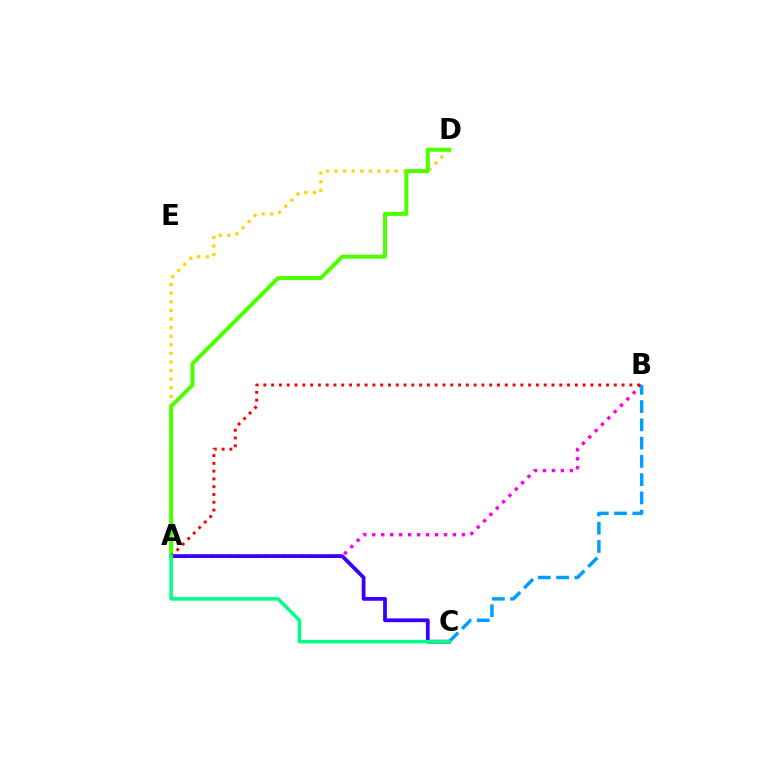{('A', 'B'): [{'color': '#ff00ed', 'line_style': 'dotted', 'thickness': 2.44}, {'color': '#ff0000', 'line_style': 'dotted', 'thickness': 2.12}], ('A', 'D'): [{'color': '#ffd500', 'line_style': 'dotted', 'thickness': 2.34}, {'color': '#4fff00', 'line_style': 'solid', 'thickness': 2.9}], ('A', 'C'): [{'color': '#3700ff', 'line_style': 'solid', 'thickness': 2.71}, {'color': '#00ff86', 'line_style': 'solid', 'thickness': 2.53}], ('B', 'C'): [{'color': '#009eff', 'line_style': 'dashed', 'thickness': 2.48}]}